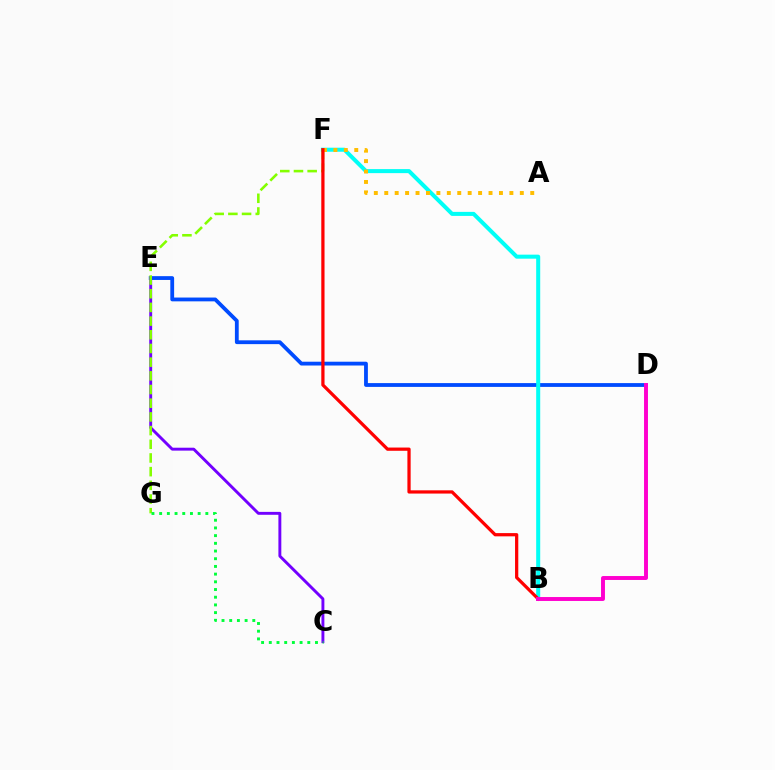{('D', 'E'): [{'color': '#004bff', 'line_style': 'solid', 'thickness': 2.74}], ('C', 'E'): [{'color': '#7200ff', 'line_style': 'solid', 'thickness': 2.09}], ('B', 'F'): [{'color': '#00fff6', 'line_style': 'solid', 'thickness': 2.9}, {'color': '#ff0000', 'line_style': 'solid', 'thickness': 2.33}], ('F', 'G'): [{'color': '#84ff00', 'line_style': 'dashed', 'thickness': 1.86}], ('A', 'F'): [{'color': '#ffbd00', 'line_style': 'dotted', 'thickness': 2.83}], ('B', 'D'): [{'color': '#ff00cf', 'line_style': 'solid', 'thickness': 2.82}], ('C', 'G'): [{'color': '#00ff39', 'line_style': 'dotted', 'thickness': 2.09}]}